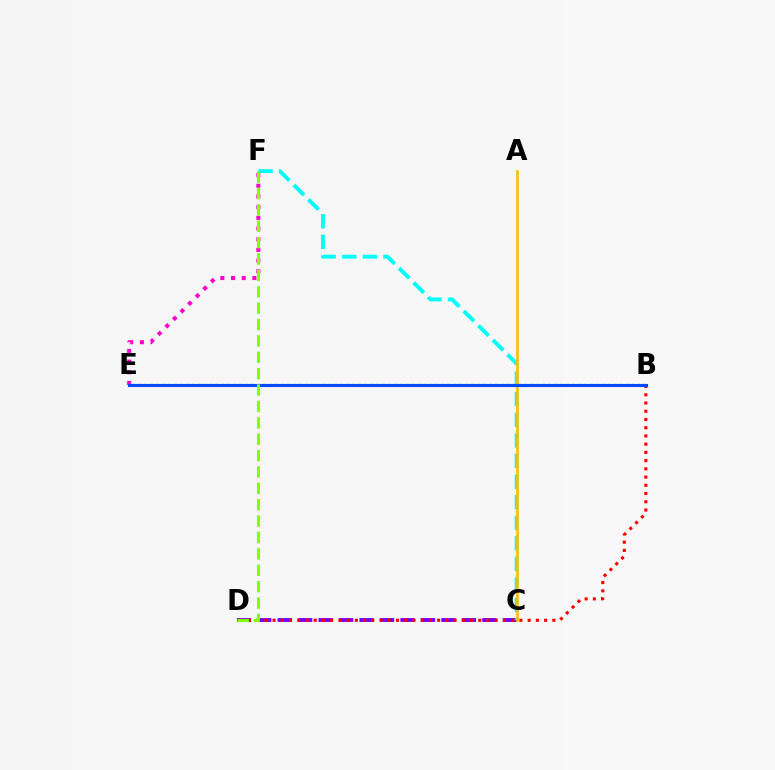{('C', 'D'): [{'color': '#7200ff', 'line_style': 'dashed', 'thickness': 2.78}], ('C', 'F'): [{'color': '#00fff6', 'line_style': 'dashed', 'thickness': 2.8}], ('E', 'F'): [{'color': '#ff00cf', 'line_style': 'dotted', 'thickness': 2.9}], ('B', 'D'): [{'color': '#ff0000', 'line_style': 'dotted', 'thickness': 2.24}], ('A', 'C'): [{'color': '#ffbd00', 'line_style': 'solid', 'thickness': 1.89}], ('B', 'E'): [{'color': '#00ff39', 'line_style': 'dotted', 'thickness': 1.61}, {'color': '#004bff', 'line_style': 'solid', 'thickness': 2.25}], ('D', 'F'): [{'color': '#84ff00', 'line_style': 'dashed', 'thickness': 2.23}]}